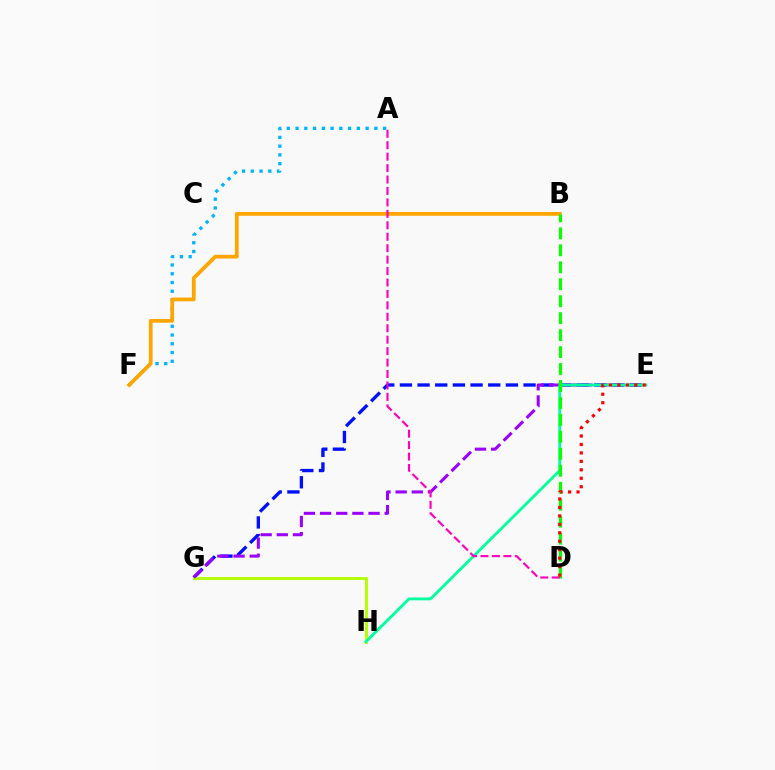{('E', 'G'): [{'color': '#0010ff', 'line_style': 'dashed', 'thickness': 2.4}, {'color': '#9b00ff', 'line_style': 'dashed', 'thickness': 2.2}], ('G', 'H'): [{'color': '#b3ff00', 'line_style': 'solid', 'thickness': 2.09}], ('A', 'F'): [{'color': '#00b5ff', 'line_style': 'dotted', 'thickness': 2.38}], ('E', 'H'): [{'color': '#00ff9d', 'line_style': 'solid', 'thickness': 2.03}], ('B', 'F'): [{'color': '#ffa500', 'line_style': 'solid', 'thickness': 2.7}], ('B', 'D'): [{'color': '#08ff00', 'line_style': 'dashed', 'thickness': 2.3}], ('A', 'D'): [{'color': '#ff00bd', 'line_style': 'dashed', 'thickness': 1.55}], ('D', 'E'): [{'color': '#ff0000', 'line_style': 'dotted', 'thickness': 2.3}]}